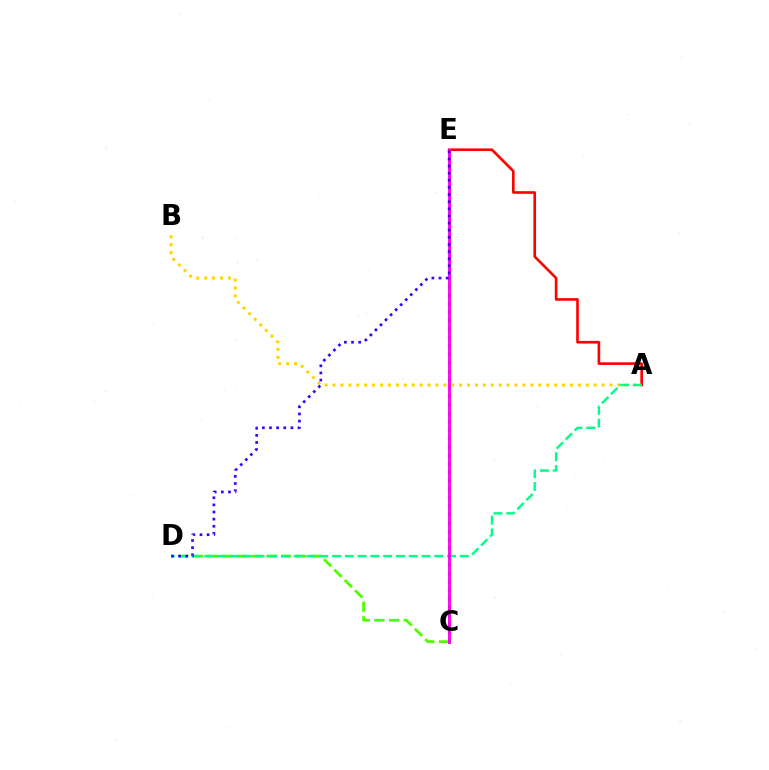{('C', 'D'): [{'color': '#4fff00', 'line_style': 'dashed', 'thickness': 2.0}], ('A', 'E'): [{'color': '#ff0000', 'line_style': 'solid', 'thickness': 1.9}], ('C', 'E'): [{'color': '#009eff', 'line_style': 'dotted', 'thickness': 2.29}, {'color': '#ff00ed', 'line_style': 'solid', 'thickness': 2.08}], ('A', 'B'): [{'color': '#ffd500', 'line_style': 'dotted', 'thickness': 2.15}], ('A', 'D'): [{'color': '#00ff86', 'line_style': 'dashed', 'thickness': 1.74}], ('D', 'E'): [{'color': '#3700ff', 'line_style': 'dotted', 'thickness': 1.94}]}